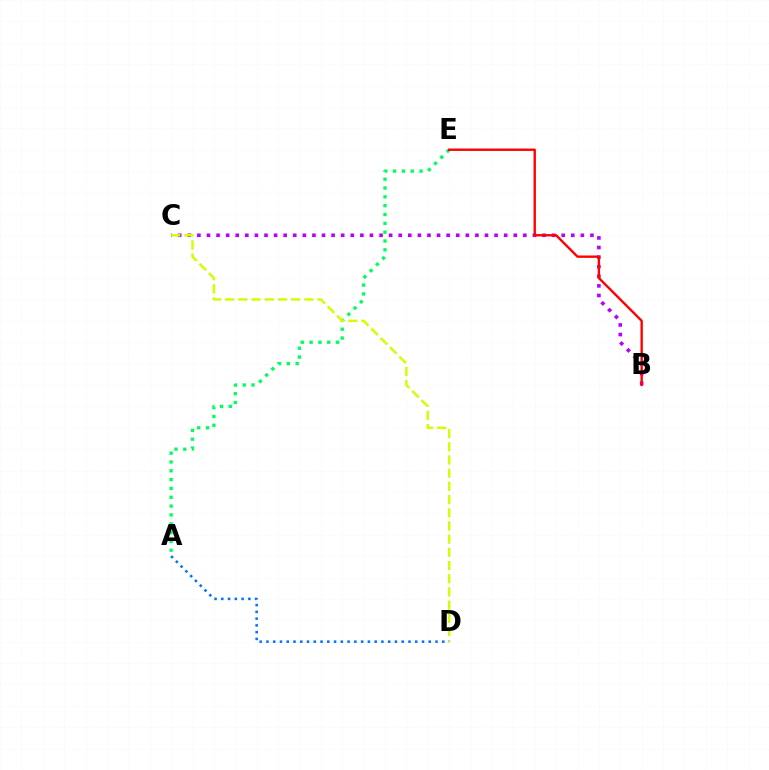{('A', 'E'): [{'color': '#00ff5c', 'line_style': 'dotted', 'thickness': 2.4}], ('B', 'C'): [{'color': '#b900ff', 'line_style': 'dotted', 'thickness': 2.6}], ('B', 'E'): [{'color': '#ff0000', 'line_style': 'solid', 'thickness': 1.71}], ('C', 'D'): [{'color': '#d1ff00', 'line_style': 'dashed', 'thickness': 1.79}], ('A', 'D'): [{'color': '#0074ff', 'line_style': 'dotted', 'thickness': 1.84}]}